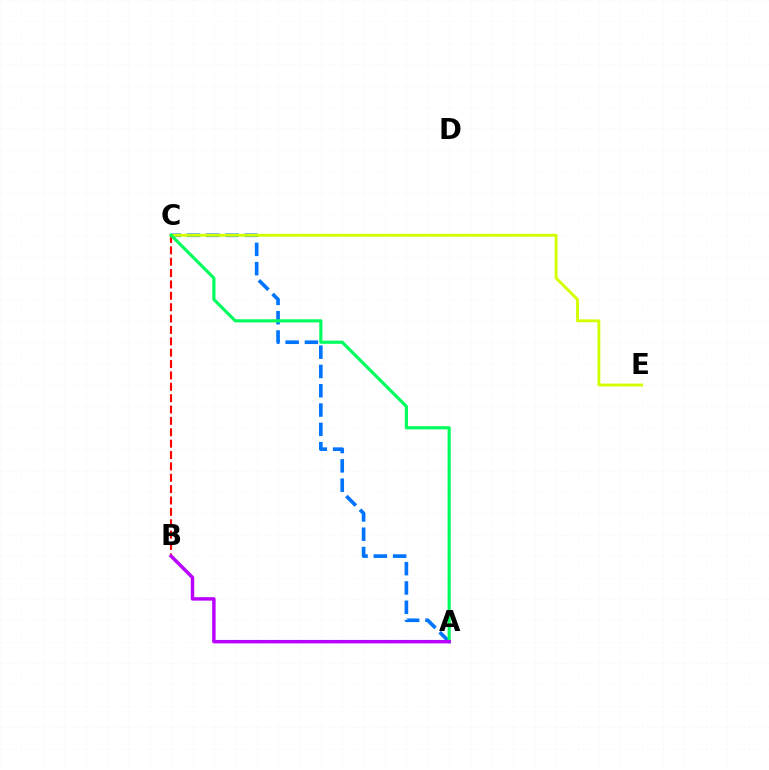{('B', 'C'): [{'color': '#ff0000', 'line_style': 'dashed', 'thickness': 1.54}], ('A', 'C'): [{'color': '#0074ff', 'line_style': 'dashed', 'thickness': 2.62}, {'color': '#00ff5c', 'line_style': 'solid', 'thickness': 2.28}], ('C', 'E'): [{'color': '#d1ff00', 'line_style': 'solid', 'thickness': 2.08}], ('A', 'B'): [{'color': '#b900ff', 'line_style': 'solid', 'thickness': 2.48}]}